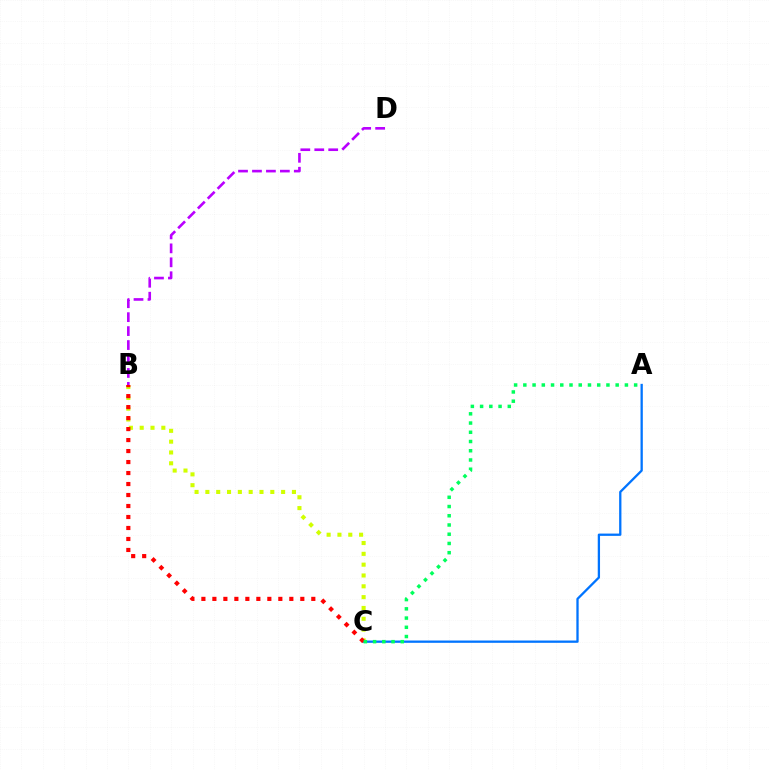{('A', 'C'): [{'color': '#0074ff', 'line_style': 'solid', 'thickness': 1.65}, {'color': '#00ff5c', 'line_style': 'dotted', 'thickness': 2.51}], ('B', 'C'): [{'color': '#d1ff00', 'line_style': 'dotted', 'thickness': 2.94}, {'color': '#ff0000', 'line_style': 'dotted', 'thickness': 2.99}], ('B', 'D'): [{'color': '#b900ff', 'line_style': 'dashed', 'thickness': 1.89}]}